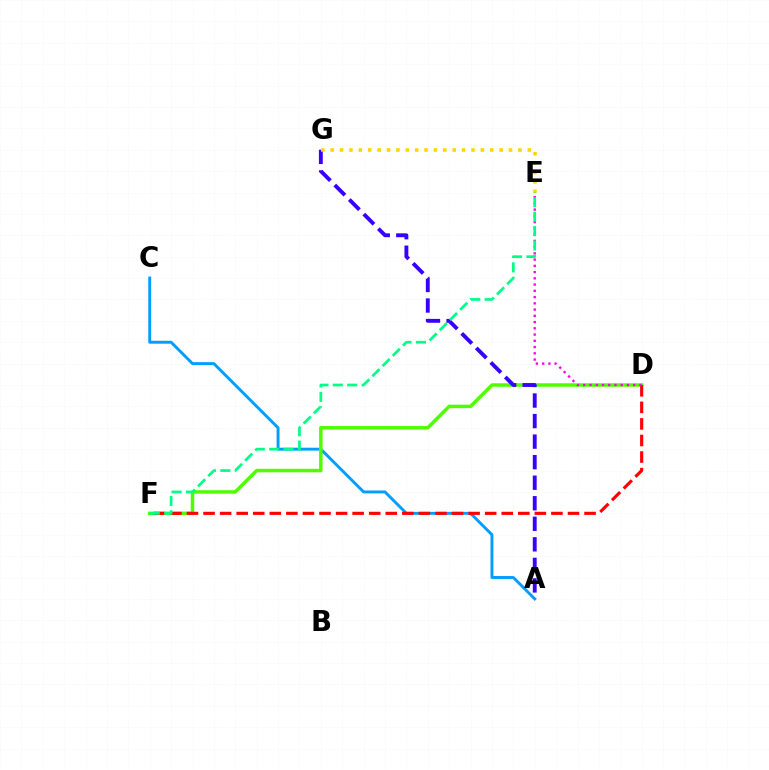{('A', 'C'): [{'color': '#009eff', 'line_style': 'solid', 'thickness': 2.1}], ('D', 'F'): [{'color': '#4fff00', 'line_style': 'solid', 'thickness': 2.5}, {'color': '#ff0000', 'line_style': 'dashed', 'thickness': 2.25}], ('A', 'G'): [{'color': '#3700ff', 'line_style': 'dashed', 'thickness': 2.79}], ('D', 'E'): [{'color': '#ff00ed', 'line_style': 'dotted', 'thickness': 1.7}], ('E', 'G'): [{'color': '#ffd500', 'line_style': 'dotted', 'thickness': 2.55}], ('E', 'F'): [{'color': '#00ff86', 'line_style': 'dashed', 'thickness': 1.96}]}